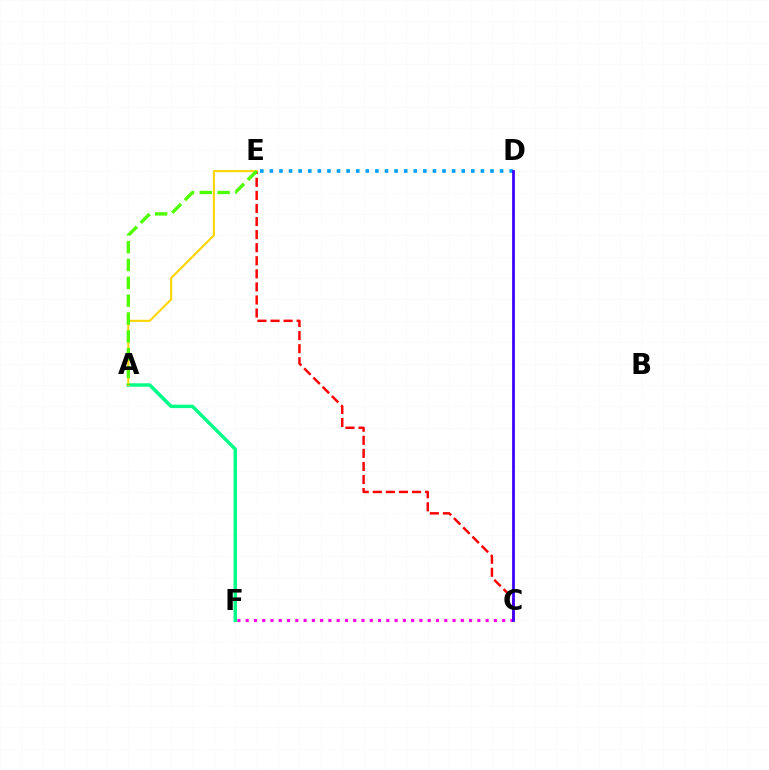{('D', 'E'): [{'color': '#009eff', 'line_style': 'dotted', 'thickness': 2.61}], ('C', 'E'): [{'color': '#ff0000', 'line_style': 'dashed', 'thickness': 1.78}], ('A', 'F'): [{'color': '#00ff86', 'line_style': 'solid', 'thickness': 2.48}], ('C', 'F'): [{'color': '#ff00ed', 'line_style': 'dotted', 'thickness': 2.25}], ('A', 'E'): [{'color': '#ffd500', 'line_style': 'solid', 'thickness': 1.51}, {'color': '#4fff00', 'line_style': 'dashed', 'thickness': 2.42}], ('C', 'D'): [{'color': '#3700ff', 'line_style': 'solid', 'thickness': 1.97}]}